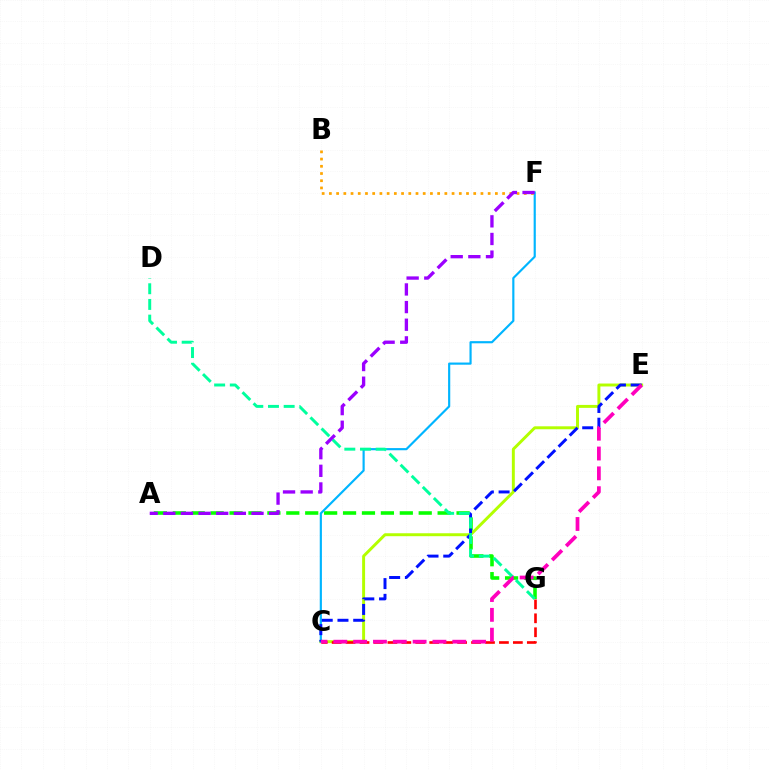{('C', 'E'): [{'color': '#b3ff00', 'line_style': 'solid', 'thickness': 2.12}, {'color': '#0010ff', 'line_style': 'dashed', 'thickness': 2.14}, {'color': '#ff00bd', 'line_style': 'dashed', 'thickness': 2.69}], ('A', 'G'): [{'color': '#08ff00', 'line_style': 'dashed', 'thickness': 2.57}], ('C', 'G'): [{'color': '#ff0000', 'line_style': 'dashed', 'thickness': 1.89}], ('C', 'F'): [{'color': '#00b5ff', 'line_style': 'solid', 'thickness': 1.56}], ('B', 'F'): [{'color': '#ffa500', 'line_style': 'dotted', 'thickness': 1.96}], ('D', 'G'): [{'color': '#00ff9d', 'line_style': 'dashed', 'thickness': 2.13}], ('A', 'F'): [{'color': '#9b00ff', 'line_style': 'dashed', 'thickness': 2.4}]}